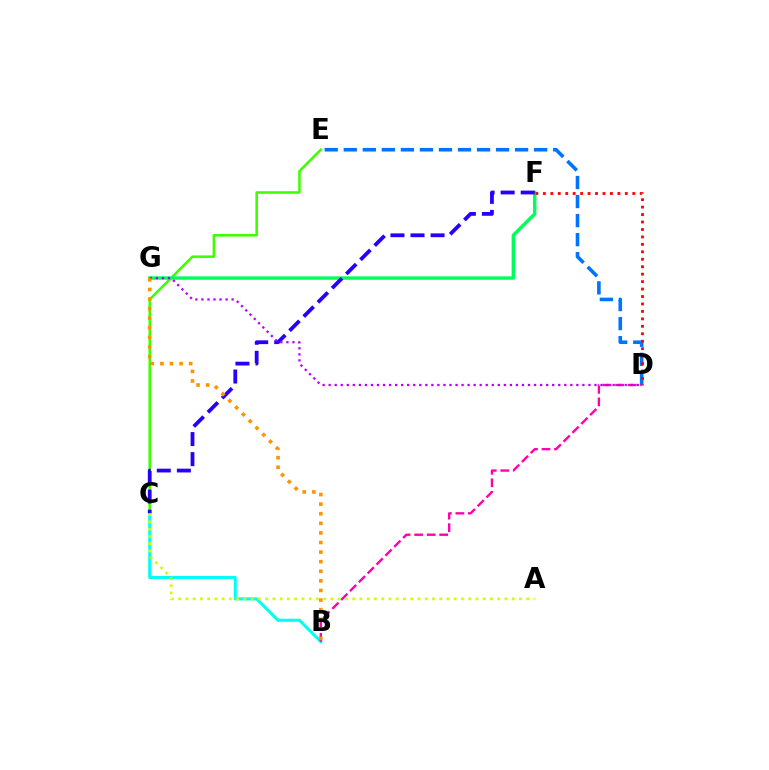{('C', 'E'): [{'color': '#3dff00', 'line_style': 'solid', 'thickness': 1.84}], ('F', 'G'): [{'color': '#00ff5c', 'line_style': 'solid', 'thickness': 2.46}], ('D', 'E'): [{'color': '#0074ff', 'line_style': 'dashed', 'thickness': 2.59}], ('B', 'C'): [{'color': '#00fff6', 'line_style': 'solid', 'thickness': 2.21}], ('C', 'F'): [{'color': '#2500ff', 'line_style': 'dashed', 'thickness': 2.73}], ('B', 'D'): [{'color': '#ff00ac', 'line_style': 'dashed', 'thickness': 1.7}], ('D', 'F'): [{'color': '#ff0000', 'line_style': 'dotted', 'thickness': 2.02}], ('D', 'G'): [{'color': '#b900ff', 'line_style': 'dotted', 'thickness': 1.64}], ('A', 'C'): [{'color': '#d1ff00', 'line_style': 'dotted', 'thickness': 1.97}], ('B', 'G'): [{'color': '#ff9400', 'line_style': 'dotted', 'thickness': 2.61}]}